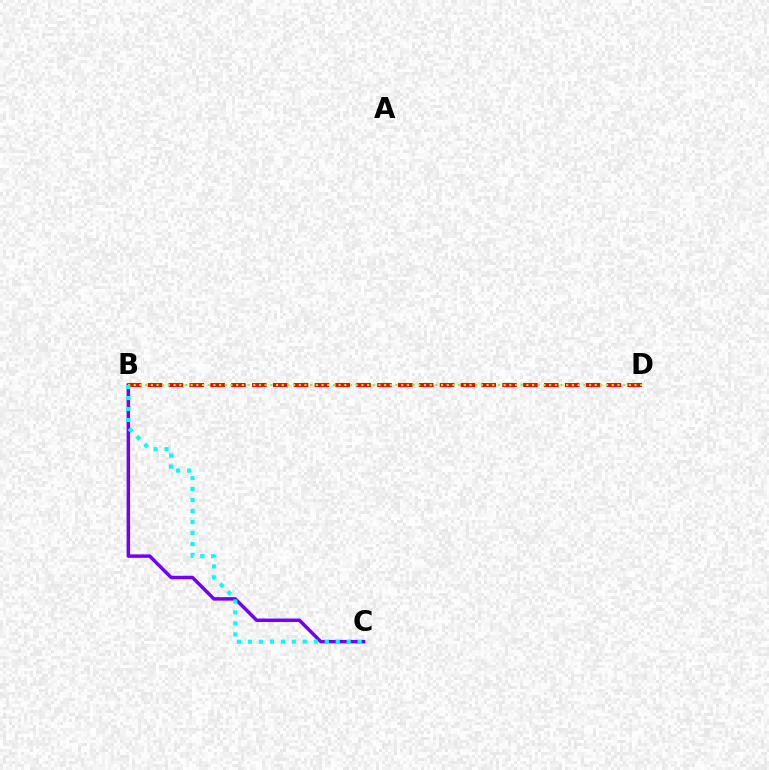{('B', 'C'): [{'color': '#7200ff', 'line_style': 'solid', 'thickness': 2.5}, {'color': '#00fff6', 'line_style': 'dotted', 'thickness': 2.98}], ('B', 'D'): [{'color': '#ff0000', 'line_style': 'dashed', 'thickness': 2.83}, {'color': '#84ff00', 'line_style': 'dotted', 'thickness': 1.55}]}